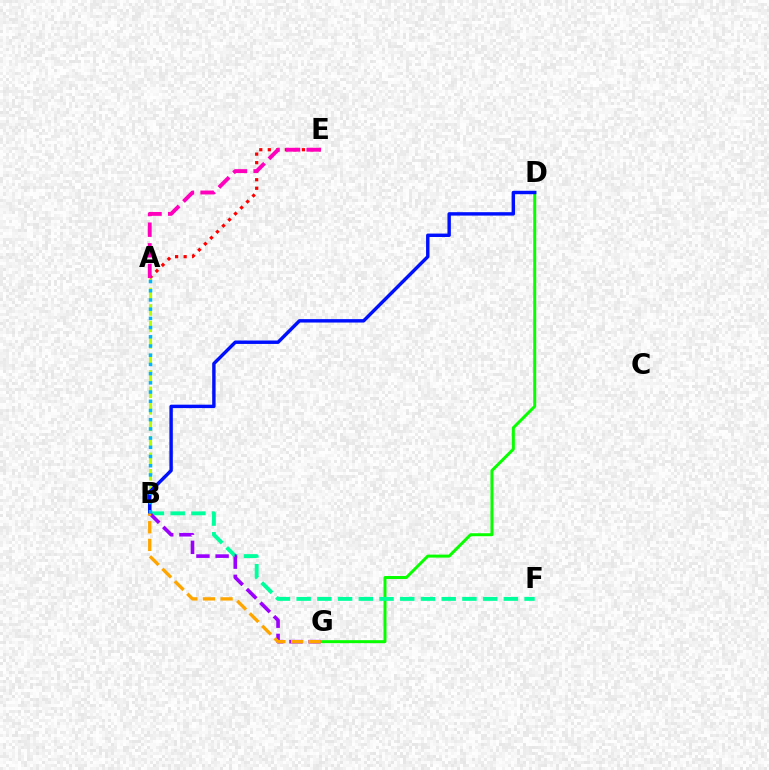{('A', 'E'): [{'color': '#ff0000', 'line_style': 'dotted', 'thickness': 2.32}, {'color': '#ff00bd', 'line_style': 'dashed', 'thickness': 2.8}], ('A', 'B'): [{'color': '#b3ff00', 'line_style': 'dashed', 'thickness': 2.24}, {'color': '#00b5ff', 'line_style': 'dotted', 'thickness': 2.5}], ('D', 'G'): [{'color': '#08ff00', 'line_style': 'solid', 'thickness': 2.15}], ('B', 'F'): [{'color': '#00ff9d', 'line_style': 'dashed', 'thickness': 2.81}], ('B', 'G'): [{'color': '#9b00ff', 'line_style': 'dashed', 'thickness': 2.61}, {'color': '#ffa500', 'line_style': 'dashed', 'thickness': 2.4}], ('B', 'D'): [{'color': '#0010ff', 'line_style': 'solid', 'thickness': 2.46}]}